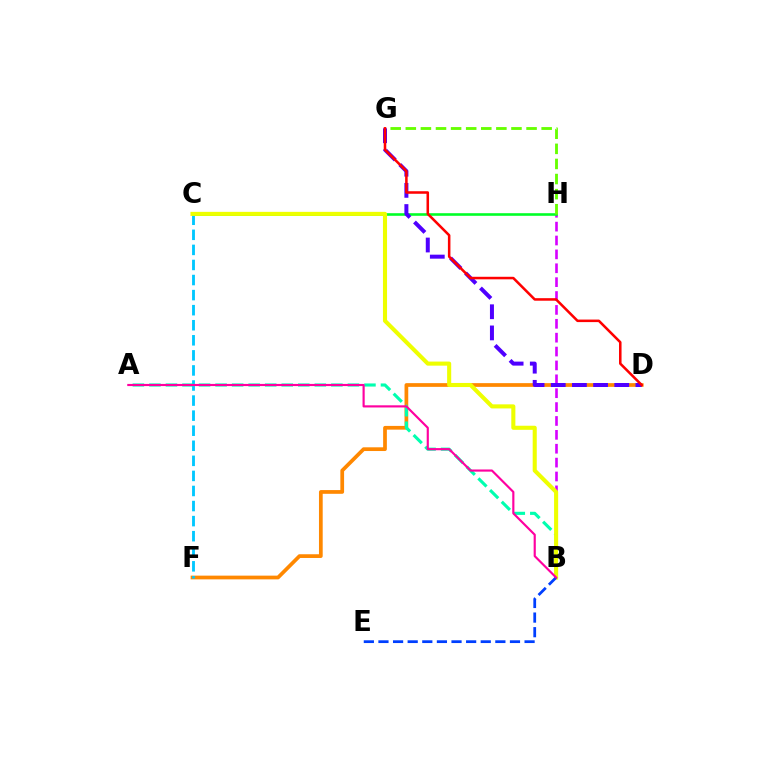{('B', 'H'): [{'color': '#d600ff', 'line_style': 'dashed', 'thickness': 1.89}], ('C', 'H'): [{'color': '#00ff27', 'line_style': 'solid', 'thickness': 1.88}], ('D', 'F'): [{'color': '#ff8800', 'line_style': 'solid', 'thickness': 2.68}], ('D', 'G'): [{'color': '#4f00ff', 'line_style': 'dashed', 'thickness': 2.88}, {'color': '#ff0000', 'line_style': 'solid', 'thickness': 1.83}], ('G', 'H'): [{'color': '#66ff00', 'line_style': 'dashed', 'thickness': 2.05}], ('C', 'F'): [{'color': '#00c7ff', 'line_style': 'dashed', 'thickness': 2.05}], ('A', 'B'): [{'color': '#00ffaf', 'line_style': 'dashed', 'thickness': 2.25}, {'color': '#ff00a0', 'line_style': 'solid', 'thickness': 1.55}], ('B', 'C'): [{'color': '#eeff00', 'line_style': 'solid', 'thickness': 2.94}], ('B', 'E'): [{'color': '#003fff', 'line_style': 'dashed', 'thickness': 1.99}]}